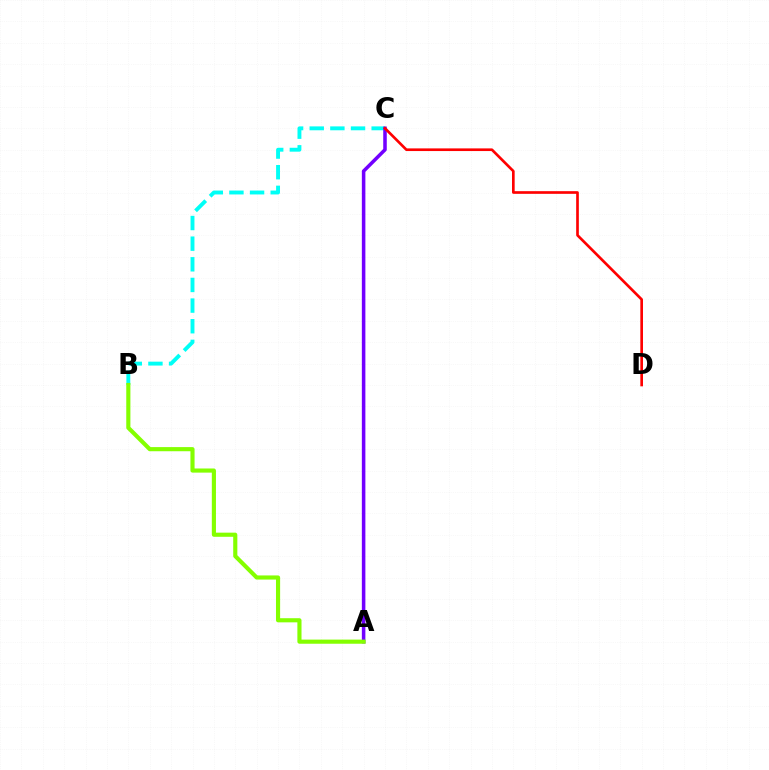{('B', 'C'): [{'color': '#00fff6', 'line_style': 'dashed', 'thickness': 2.8}], ('A', 'C'): [{'color': '#7200ff', 'line_style': 'solid', 'thickness': 2.55}], ('A', 'B'): [{'color': '#84ff00', 'line_style': 'solid', 'thickness': 2.98}], ('C', 'D'): [{'color': '#ff0000', 'line_style': 'solid', 'thickness': 1.92}]}